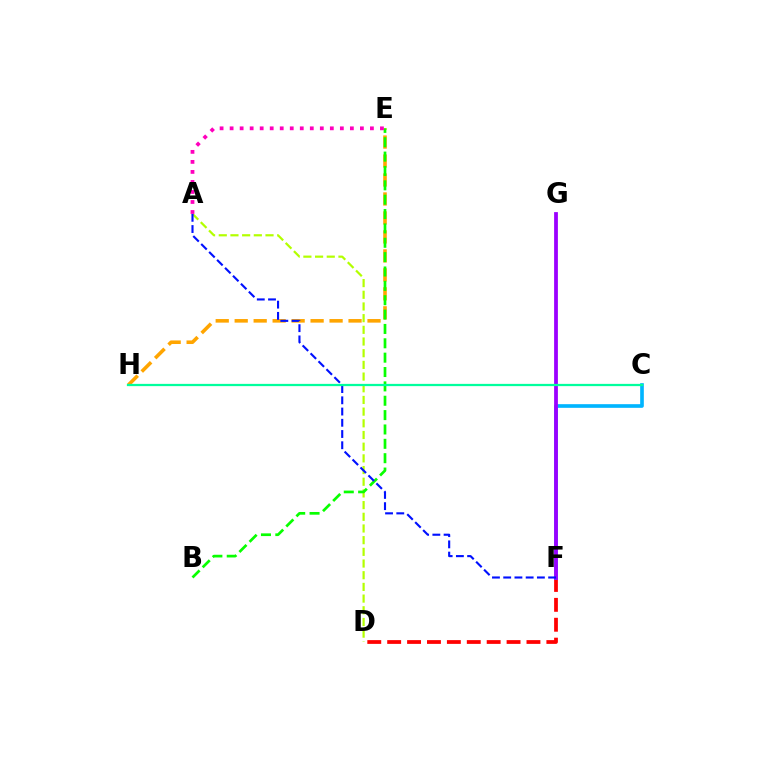{('D', 'F'): [{'color': '#ff0000', 'line_style': 'dashed', 'thickness': 2.7}], ('A', 'D'): [{'color': '#b3ff00', 'line_style': 'dashed', 'thickness': 1.59}], ('E', 'H'): [{'color': '#ffa500', 'line_style': 'dashed', 'thickness': 2.58}], ('B', 'E'): [{'color': '#08ff00', 'line_style': 'dashed', 'thickness': 1.95}], ('C', 'F'): [{'color': '#00b5ff', 'line_style': 'solid', 'thickness': 2.63}], ('F', 'G'): [{'color': '#9b00ff', 'line_style': 'solid', 'thickness': 2.72}], ('A', 'F'): [{'color': '#0010ff', 'line_style': 'dashed', 'thickness': 1.53}], ('A', 'E'): [{'color': '#ff00bd', 'line_style': 'dotted', 'thickness': 2.72}], ('C', 'H'): [{'color': '#00ff9d', 'line_style': 'solid', 'thickness': 1.62}]}